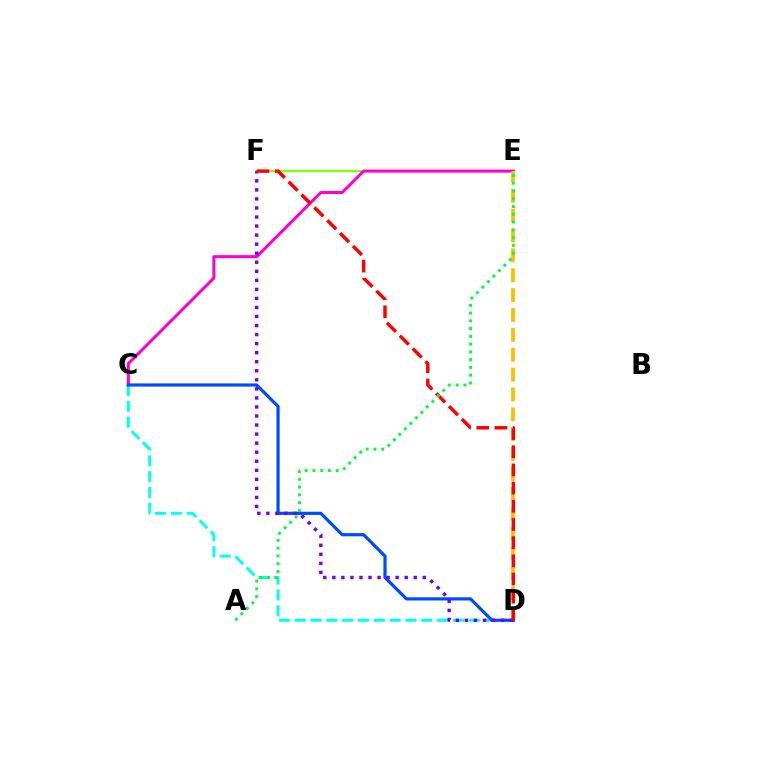{('E', 'F'): [{'color': '#84ff00', 'line_style': 'solid', 'thickness': 1.62}], ('C', 'E'): [{'color': '#ff00cf', 'line_style': 'solid', 'thickness': 2.18}], ('C', 'D'): [{'color': '#00fff6', 'line_style': 'dashed', 'thickness': 2.15}, {'color': '#004bff', 'line_style': 'solid', 'thickness': 2.3}], ('D', 'E'): [{'color': '#ffbd00', 'line_style': 'dashed', 'thickness': 2.7}], ('D', 'F'): [{'color': '#7200ff', 'line_style': 'dotted', 'thickness': 2.46}, {'color': '#ff0000', 'line_style': 'dashed', 'thickness': 2.47}], ('A', 'E'): [{'color': '#00ff39', 'line_style': 'dotted', 'thickness': 2.11}]}